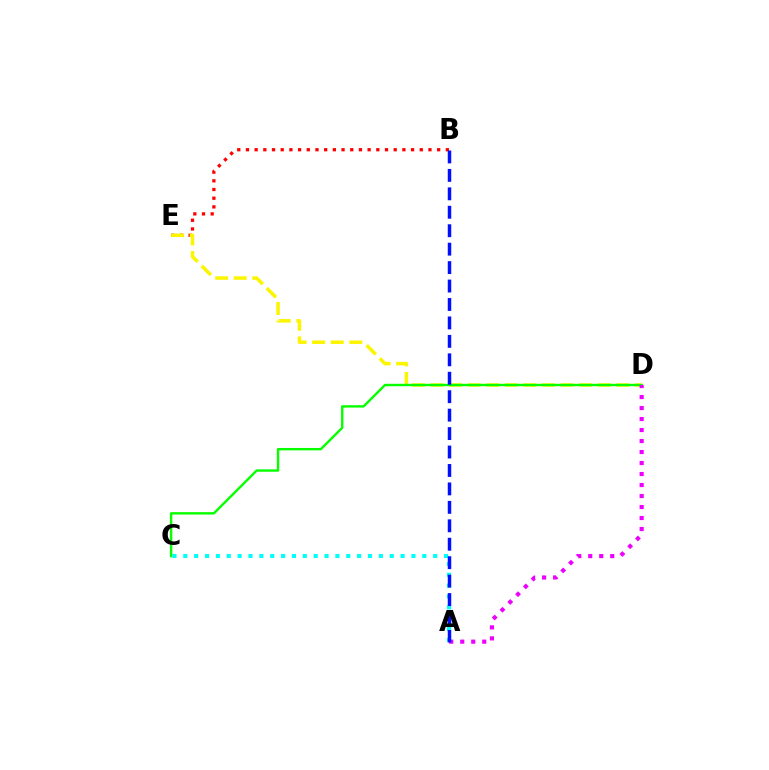{('B', 'E'): [{'color': '#ff0000', 'line_style': 'dotted', 'thickness': 2.36}], ('D', 'E'): [{'color': '#fcf500', 'line_style': 'dashed', 'thickness': 2.52}], ('C', 'D'): [{'color': '#08ff00', 'line_style': 'solid', 'thickness': 1.73}], ('A', 'C'): [{'color': '#00fff6', 'line_style': 'dotted', 'thickness': 2.95}], ('A', 'D'): [{'color': '#ee00ff', 'line_style': 'dotted', 'thickness': 2.99}], ('A', 'B'): [{'color': '#0010ff', 'line_style': 'dashed', 'thickness': 2.51}]}